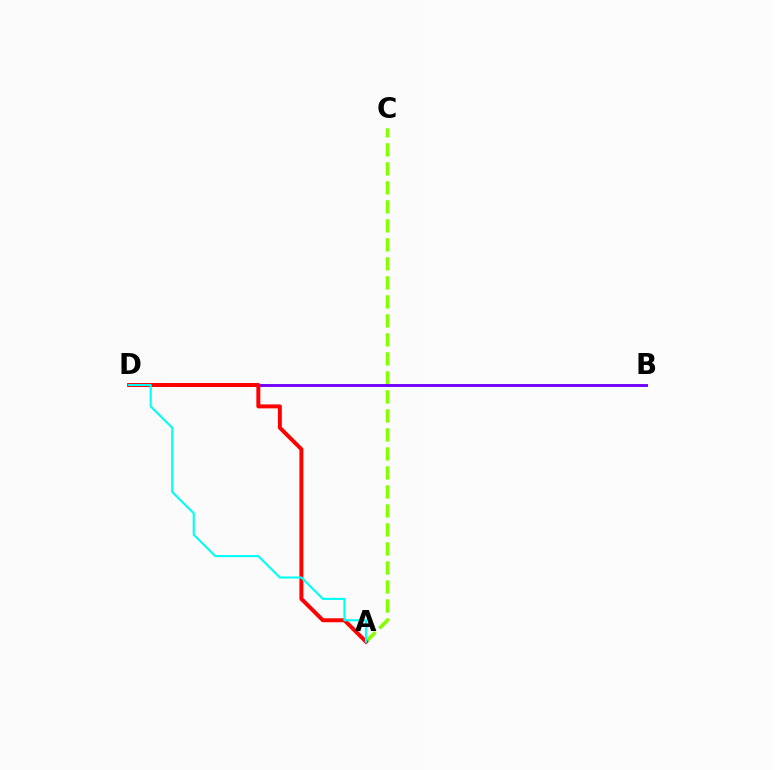{('A', 'C'): [{'color': '#84ff00', 'line_style': 'dashed', 'thickness': 2.58}], ('B', 'D'): [{'color': '#7200ff', 'line_style': 'solid', 'thickness': 2.09}], ('A', 'D'): [{'color': '#ff0000', 'line_style': 'solid', 'thickness': 2.85}, {'color': '#00fff6', 'line_style': 'solid', 'thickness': 1.52}]}